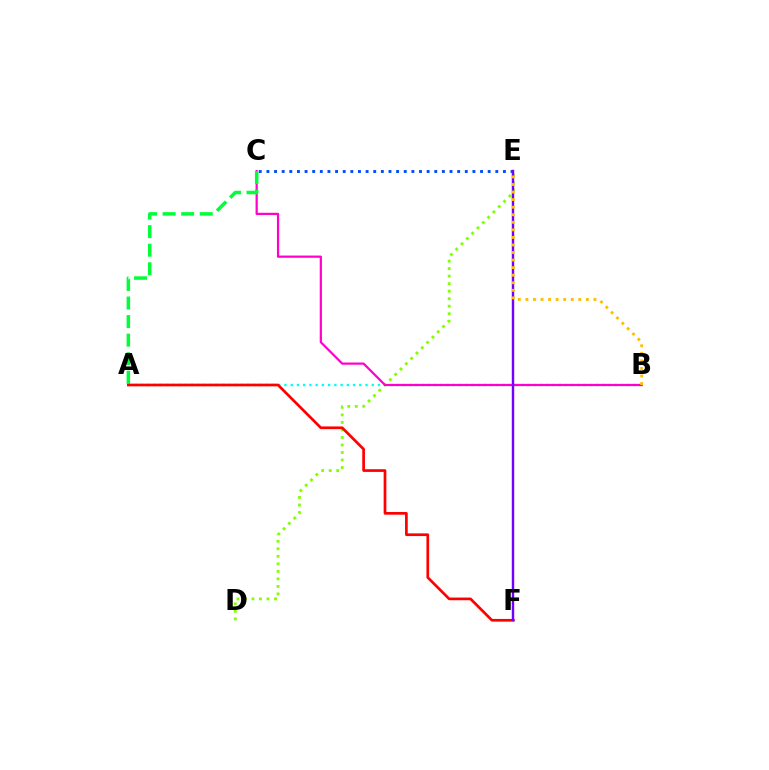{('C', 'E'): [{'color': '#004bff', 'line_style': 'dotted', 'thickness': 2.07}], ('A', 'B'): [{'color': '#00fff6', 'line_style': 'dotted', 'thickness': 1.69}], ('D', 'E'): [{'color': '#84ff00', 'line_style': 'dotted', 'thickness': 2.04}], ('B', 'C'): [{'color': '#ff00cf', 'line_style': 'solid', 'thickness': 1.6}], ('A', 'C'): [{'color': '#00ff39', 'line_style': 'dashed', 'thickness': 2.52}], ('A', 'F'): [{'color': '#ff0000', 'line_style': 'solid', 'thickness': 1.95}], ('E', 'F'): [{'color': '#7200ff', 'line_style': 'solid', 'thickness': 1.75}], ('B', 'E'): [{'color': '#ffbd00', 'line_style': 'dotted', 'thickness': 2.05}]}